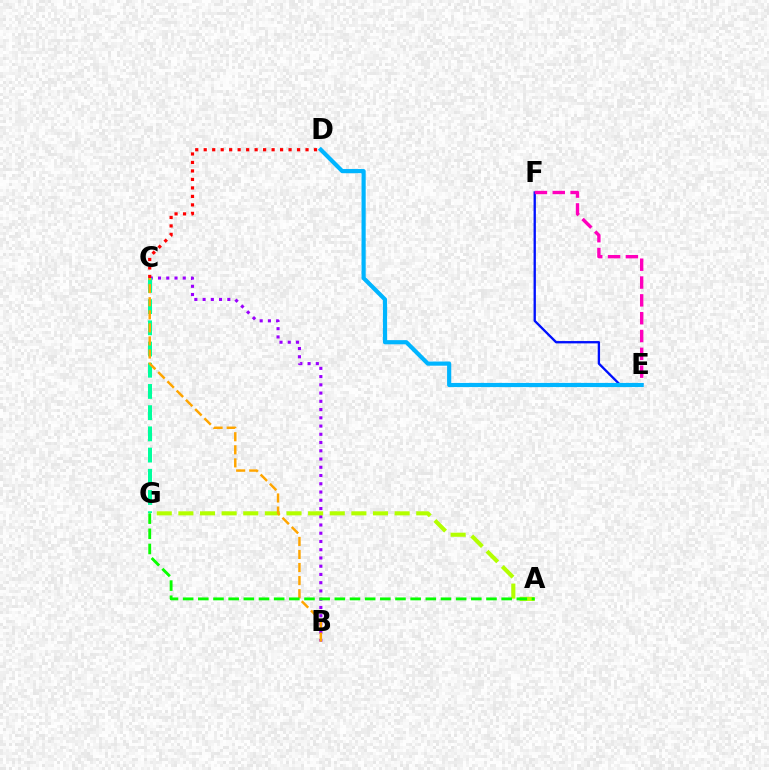{('E', 'F'): [{'color': '#0010ff', 'line_style': 'solid', 'thickness': 1.68}, {'color': '#ff00bd', 'line_style': 'dashed', 'thickness': 2.42}], ('B', 'C'): [{'color': '#9b00ff', 'line_style': 'dotted', 'thickness': 2.24}, {'color': '#ffa500', 'line_style': 'dashed', 'thickness': 1.78}], ('C', 'D'): [{'color': '#ff0000', 'line_style': 'dotted', 'thickness': 2.31}], ('A', 'G'): [{'color': '#b3ff00', 'line_style': 'dashed', 'thickness': 2.94}, {'color': '#08ff00', 'line_style': 'dashed', 'thickness': 2.06}], ('C', 'G'): [{'color': '#00ff9d', 'line_style': 'dashed', 'thickness': 2.88}], ('D', 'E'): [{'color': '#00b5ff', 'line_style': 'solid', 'thickness': 3.0}]}